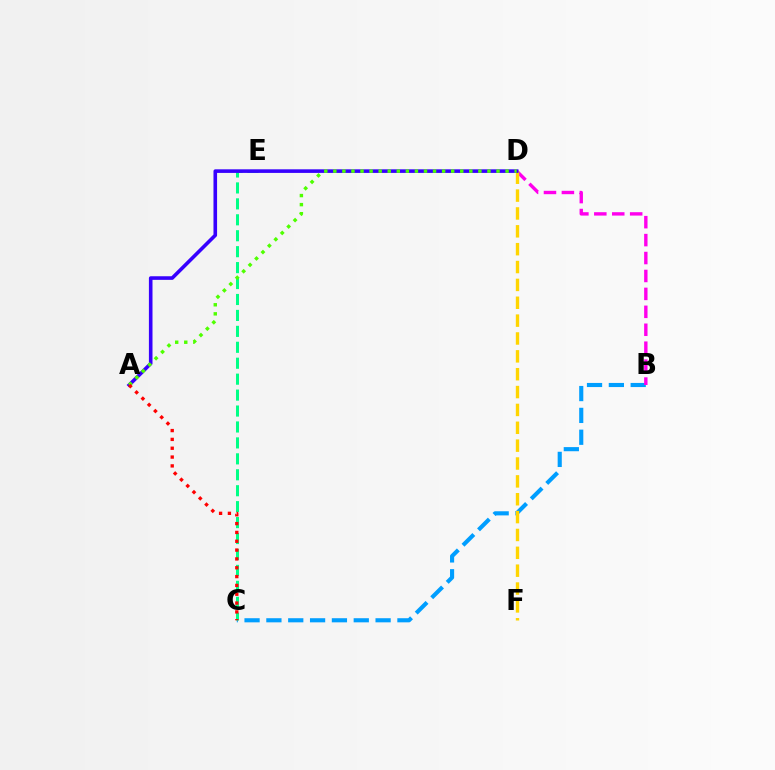{('B', 'C'): [{'color': '#009eff', 'line_style': 'dashed', 'thickness': 2.97}], ('B', 'D'): [{'color': '#ff00ed', 'line_style': 'dashed', 'thickness': 2.44}], ('C', 'E'): [{'color': '#00ff86', 'line_style': 'dashed', 'thickness': 2.16}], ('D', 'F'): [{'color': '#ffd500', 'line_style': 'dashed', 'thickness': 2.43}], ('A', 'D'): [{'color': '#3700ff', 'line_style': 'solid', 'thickness': 2.59}, {'color': '#4fff00', 'line_style': 'dotted', 'thickness': 2.46}], ('A', 'C'): [{'color': '#ff0000', 'line_style': 'dotted', 'thickness': 2.4}]}